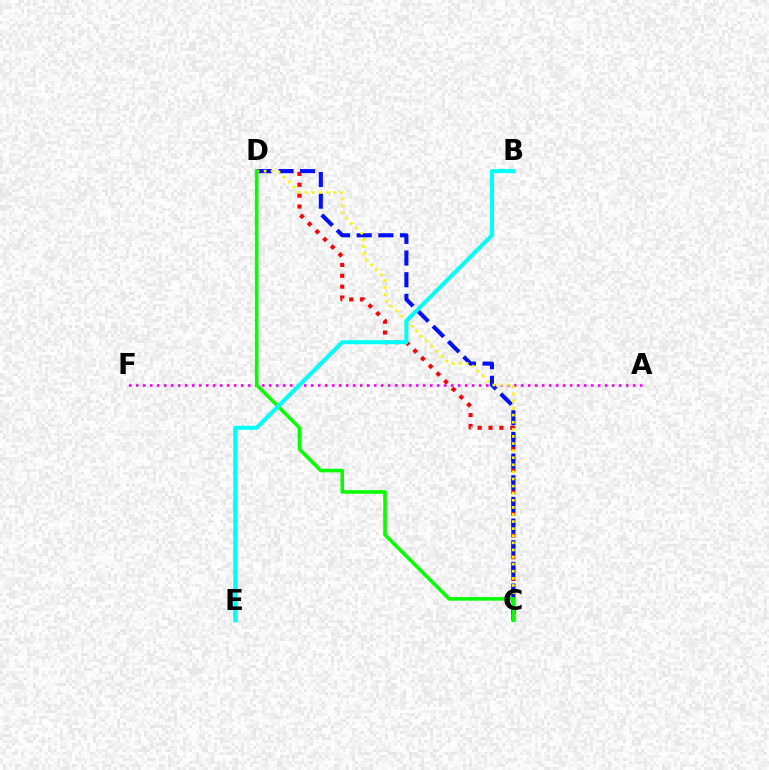{('A', 'F'): [{'color': '#ee00ff', 'line_style': 'dotted', 'thickness': 1.9}], ('C', 'D'): [{'color': '#ff0000', 'line_style': 'dotted', 'thickness': 2.95}, {'color': '#0010ff', 'line_style': 'dashed', 'thickness': 2.94}, {'color': '#fcf500', 'line_style': 'dotted', 'thickness': 1.93}, {'color': '#08ff00', 'line_style': 'solid', 'thickness': 2.56}], ('B', 'E'): [{'color': '#00fff6', 'line_style': 'solid', 'thickness': 2.9}]}